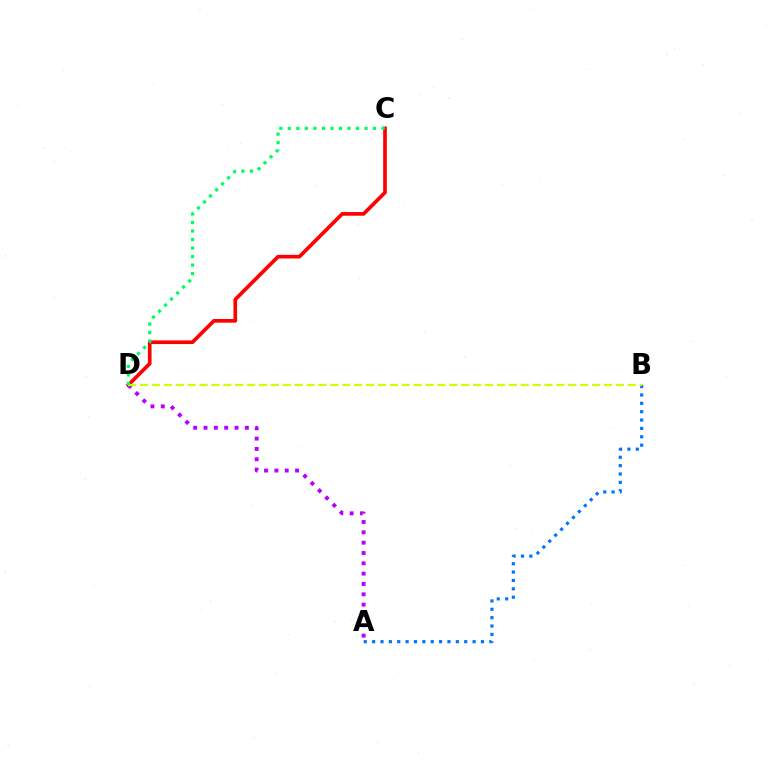{('C', 'D'): [{'color': '#ff0000', 'line_style': 'solid', 'thickness': 2.65}, {'color': '#00ff5c', 'line_style': 'dotted', 'thickness': 2.32}], ('A', 'B'): [{'color': '#0074ff', 'line_style': 'dotted', 'thickness': 2.27}], ('A', 'D'): [{'color': '#b900ff', 'line_style': 'dotted', 'thickness': 2.81}], ('B', 'D'): [{'color': '#d1ff00', 'line_style': 'dashed', 'thickness': 1.62}]}